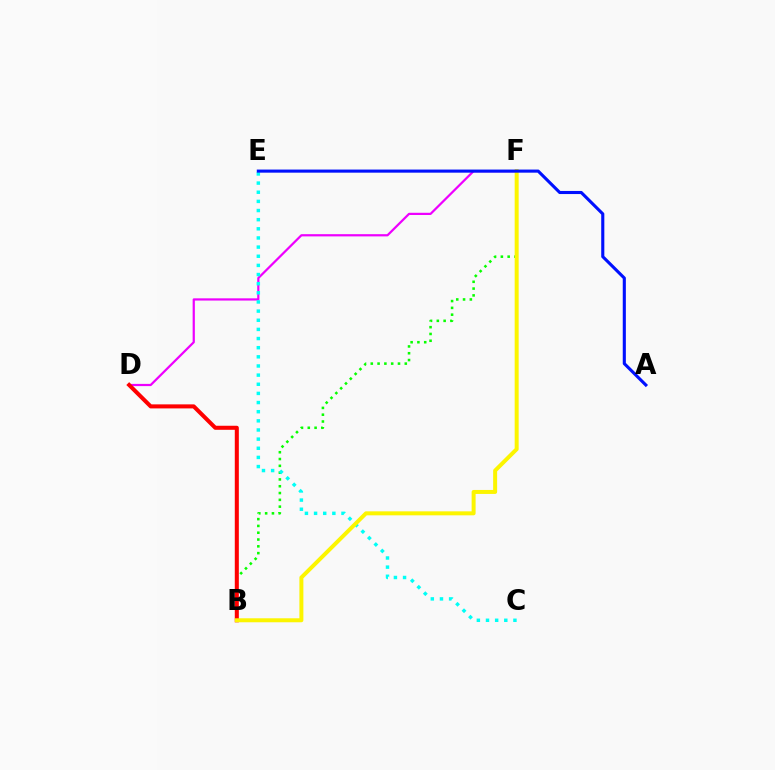{('B', 'F'): [{'color': '#08ff00', 'line_style': 'dotted', 'thickness': 1.85}, {'color': '#fcf500', 'line_style': 'solid', 'thickness': 2.87}], ('D', 'F'): [{'color': '#ee00ff', 'line_style': 'solid', 'thickness': 1.6}], ('B', 'D'): [{'color': '#ff0000', 'line_style': 'solid', 'thickness': 2.91}], ('C', 'E'): [{'color': '#00fff6', 'line_style': 'dotted', 'thickness': 2.48}], ('A', 'E'): [{'color': '#0010ff', 'line_style': 'solid', 'thickness': 2.23}]}